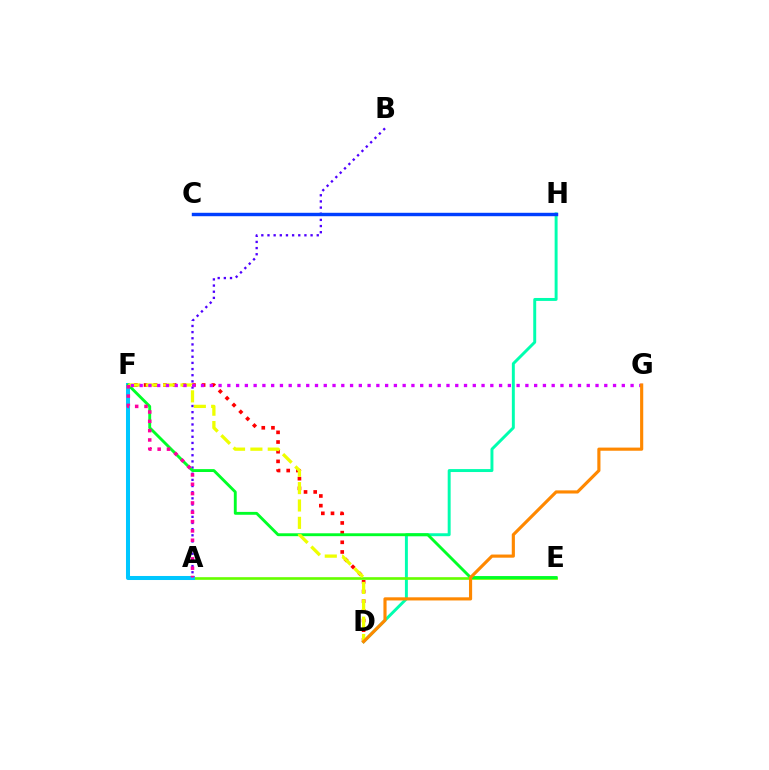{('D', 'F'): [{'color': '#ff0000', 'line_style': 'dotted', 'thickness': 2.63}, {'color': '#eeff00', 'line_style': 'dashed', 'thickness': 2.36}], ('D', 'H'): [{'color': '#00ffaf', 'line_style': 'solid', 'thickness': 2.12}], ('A', 'B'): [{'color': '#4f00ff', 'line_style': 'dotted', 'thickness': 1.67}], ('A', 'E'): [{'color': '#66ff00', 'line_style': 'solid', 'thickness': 1.91}], ('A', 'F'): [{'color': '#00c7ff', 'line_style': 'solid', 'thickness': 2.9}, {'color': '#ff00a0', 'line_style': 'dotted', 'thickness': 2.53}], ('C', 'H'): [{'color': '#003fff', 'line_style': 'solid', 'thickness': 2.46}], ('E', 'F'): [{'color': '#00ff27', 'line_style': 'solid', 'thickness': 2.07}], ('F', 'G'): [{'color': '#d600ff', 'line_style': 'dotted', 'thickness': 2.38}], ('D', 'G'): [{'color': '#ff8800', 'line_style': 'solid', 'thickness': 2.26}]}